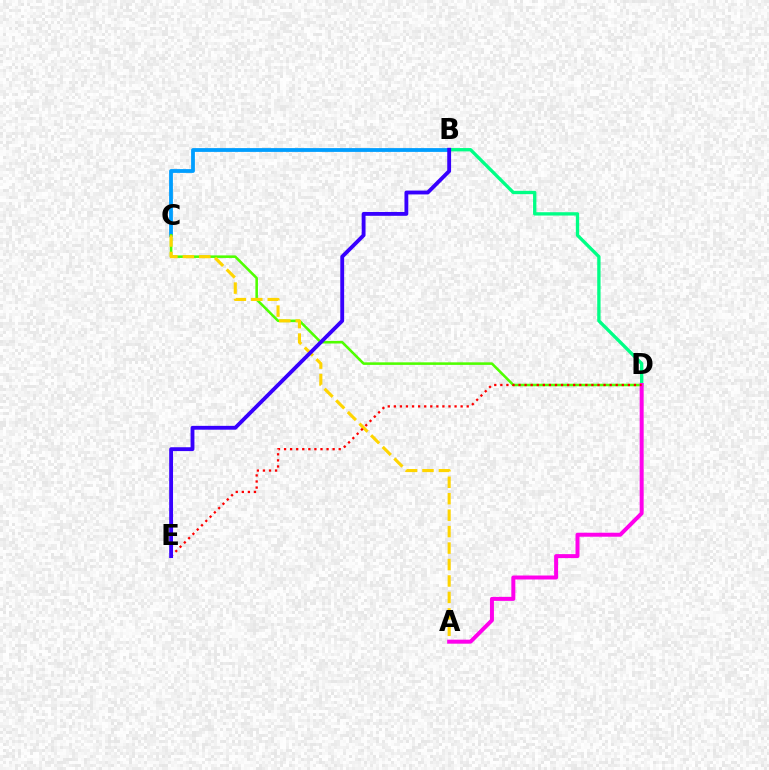{('B', 'D'): [{'color': '#00ff86', 'line_style': 'solid', 'thickness': 2.4}], ('B', 'C'): [{'color': '#009eff', 'line_style': 'solid', 'thickness': 2.74}], ('C', 'D'): [{'color': '#4fff00', 'line_style': 'solid', 'thickness': 1.84}], ('A', 'C'): [{'color': '#ffd500', 'line_style': 'dashed', 'thickness': 2.23}], ('A', 'D'): [{'color': '#ff00ed', 'line_style': 'solid', 'thickness': 2.86}], ('D', 'E'): [{'color': '#ff0000', 'line_style': 'dotted', 'thickness': 1.65}], ('B', 'E'): [{'color': '#3700ff', 'line_style': 'solid', 'thickness': 2.77}]}